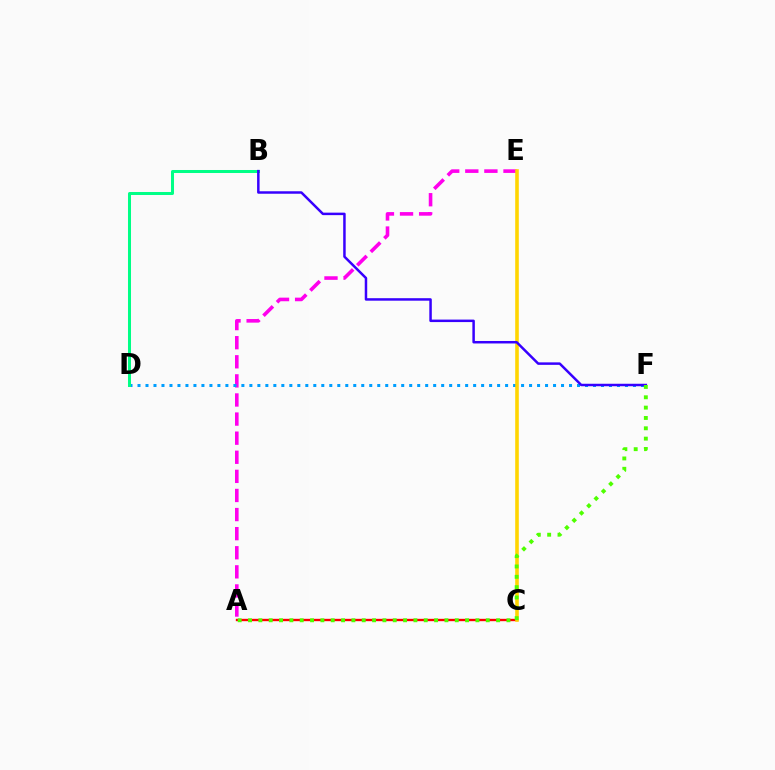{('A', 'E'): [{'color': '#ff00ed', 'line_style': 'dashed', 'thickness': 2.59}], ('D', 'F'): [{'color': '#009eff', 'line_style': 'dotted', 'thickness': 2.17}], ('A', 'C'): [{'color': '#ff0000', 'line_style': 'solid', 'thickness': 1.69}], ('C', 'E'): [{'color': '#ffd500', 'line_style': 'solid', 'thickness': 2.59}], ('B', 'D'): [{'color': '#00ff86', 'line_style': 'solid', 'thickness': 2.17}], ('B', 'F'): [{'color': '#3700ff', 'line_style': 'solid', 'thickness': 1.79}], ('A', 'F'): [{'color': '#4fff00', 'line_style': 'dotted', 'thickness': 2.81}]}